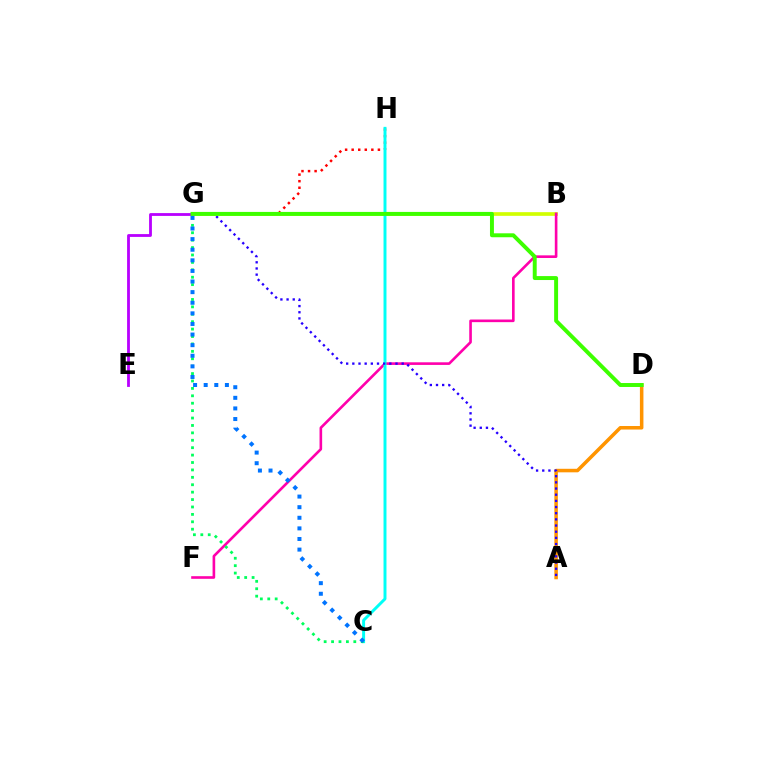{('E', 'G'): [{'color': '#b900ff', 'line_style': 'solid', 'thickness': 2.02}], ('G', 'H'): [{'color': '#ff0000', 'line_style': 'dotted', 'thickness': 1.78}], ('B', 'G'): [{'color': '#d1ff00', 'line_style': 'solid', 'thickness': 2.64}], ('B', 'F'): [{'color': '#ff00ac', 'line_style': 'solid', 'thickness': 1.89}], ('A', 'D'): [{'color': '#ff9400', 'line_style': 'solid', 'thickness': 2.54}], ('C', 'H'): [{'color': '#00fff6', 'line_style': 'solid', 'thickness': 2.13}], ('A', 'G'): [{'color': '#2500ff', 'line_style': 'dotted', 'thickness': 1.68}], ('D', 'G'): [{'color': '#3dff00', 'line_style': 'solid', 'thickness': 2.84}], ('C', 'G'): [{'color': '#00ff5c', 'line_style': 'dotted', 'thickness': 2.01}, {'color': '#0074ff', 'line_style': 'dotted', 'thickness': 2.88}]}